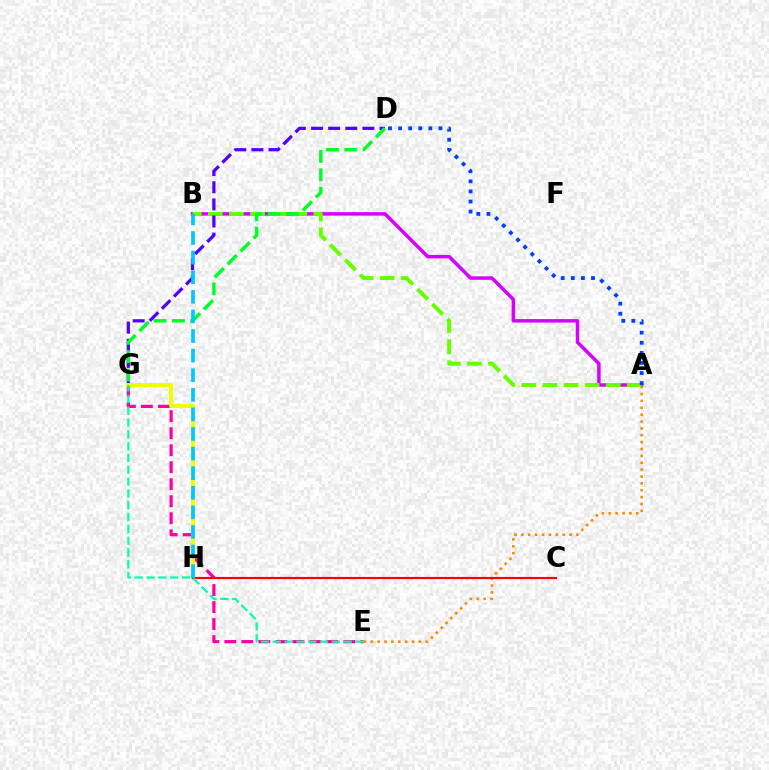{('A', 'B'): [{'color': '#d600ff', 'line_style': 'solid', 'thickness': 2.51}, {'color': '#66ff00', 'line_style': 'dashed', 'thickness': 2.87}], ('E', 'G'): [{'color': '#ff00a0', 'line_style': 'dashed', 'thickness': 2.31}, {'color': '#00ffaf', 'line_style': 'dashed', 'thickness': 1.6}], ('D', 'G'): [{'color': '#4f00ff', 'line_style': 'dashed', 'thickness': 2.33}, {'color': '#00ff27', 'line_style': 'dashed', 'thickness': 2.49}], ('A', 'E'): [{'color': '#ff8800', 'line_style': 'dotted', 'thickness': 1.87}], ('G', 'H'): [{'color': '#eeff00', 'line_style': 'solid', 'thickness': 2.81}], ('C', 'H'): [{'color': '#ff0000', 'line_style': 'solid', 'thickness': 1.54}], ('B', 'H'): [{'color': '#00c7ff', 'line_style': 'dashed', 'thickness': 2.66}], ('A', 'D'): [{'color': '#003fff', 'line_style': 'dotted', 'thickness': 2.74}]}